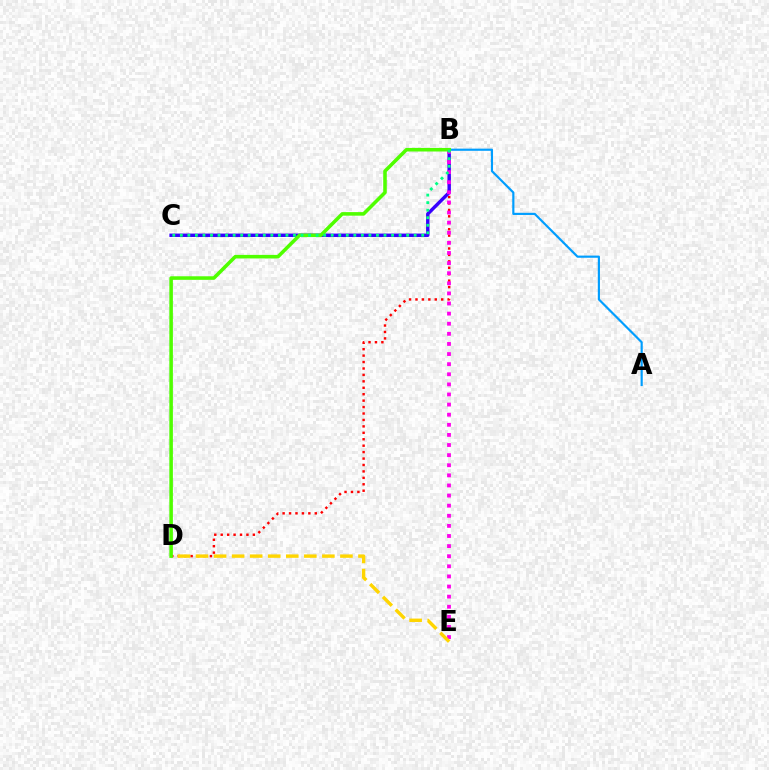{('B', 'D'): [{'color': '#ff0000', 'line_style': 'dotted', 'thickness': 1.75}, {'color': '#4fff00', 'line_style': 'solid', 'thickness': 2.56}], ('B', 'C'): [{'color': '#3700ff', 'line_style': 'solid', 'thickness': 2.46}, {'color': '#00ff86', 'line_style': 'dotted', 'thickness': 2.05}], ('B', 'E'): [{'color': '#ff00ed', 'line_style': 'dotted', 'thickness': 2.75}], ('A', 'B'): [{'color': '#009eff', 'line_style': 'solid', 'thickness': 1.56}], ('D', 'E'): [{'color': '#ffd500', 'line_style': 'dashed', 'thickness': 2.45}]}